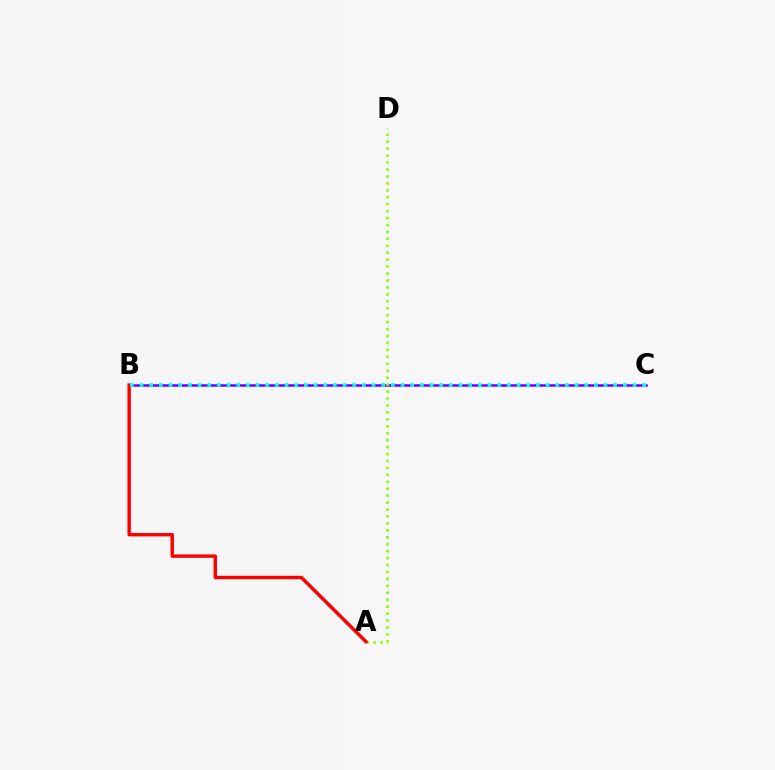{('B', 'C'): [{'color': '#7200ff', 'line_style': 'solid', 'thickness': 1.84}, {'color': '#00fff6', 'line_style': 'dotted', 'thickness': 2.63}], ('A', 'D'): [{'color': '#84ff00', 'line_style': 'dotted', 'thickness': 1.89}], ('A', 'B'): [{'color': '#ff0000', 'line_style': 'solid', 'thickness': 2.47}]}